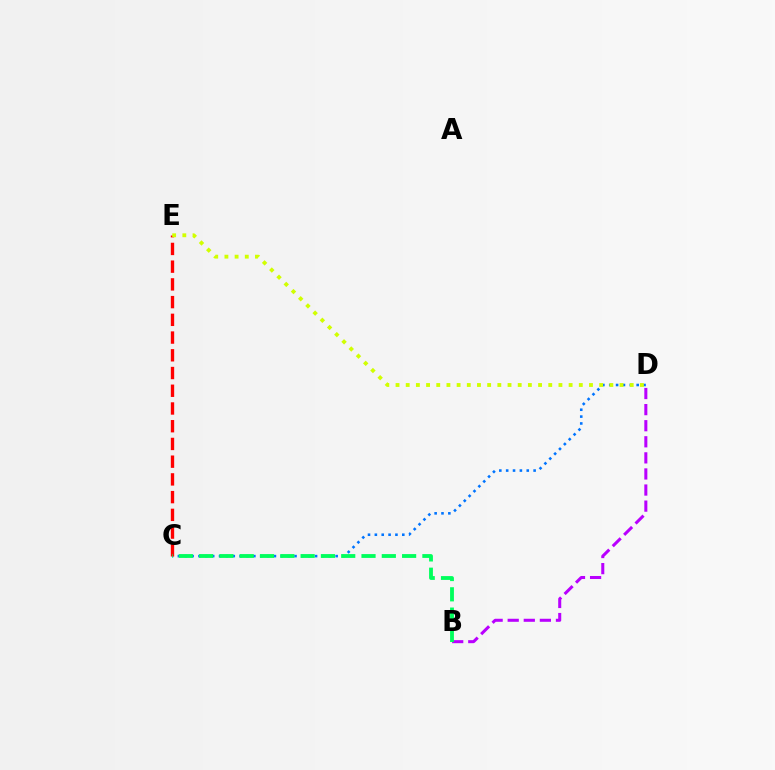{('C', 'D'): [{'color': '#0074ff', 'line_style': 'dotted', 'thickness': 1.86}], ('C', 'E'): [{'color': '#ff0000', 'line_style': 'dashed', 'thickness': 2.41}], ('D', 'E'): [{'color': '#d1ff00', 'line_style': 'dotted', 'thickness': 2.77}], ('B', 'D'): [{'color': '#b900ff', 'line_style': 'dashed', 'thickness': 2.18}], ('B', 'C'): [{'color': '#00ff5c', 'line_style': 'dashed', 'thickness': 2.76}]}